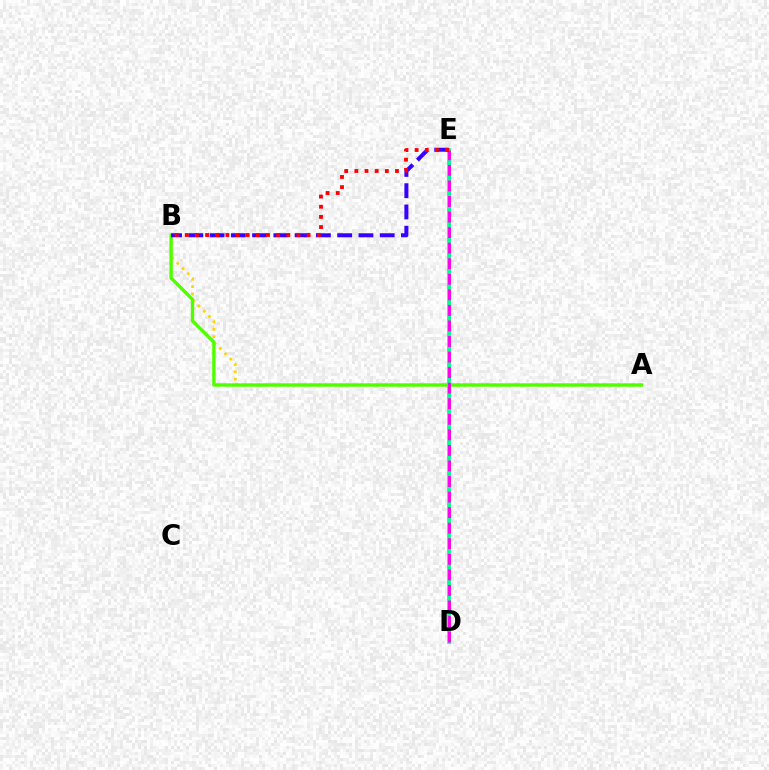{('D', 'E'): [{'color': '#009eff', 'line_style': 'dashed', 'thickness': 2.1}, {'color': '#00ff86', 'line_style': 'solid', 'thickness': 2.69}, {'color': '#ff00ed', 'line_style': 'dashed', 'thickness': 2.11}], ('A', 'B'): [{'color': '#ffd500', 'line_style': 'dotted', 'thickness': 2.0}, {'color': '#4fff00', 'line_style': 'solid', 'thickness': 2.42}], ('B', 'E'): [{'color': '#3700ff', 'line_style': 'dashed', 'thickness': 2.89}, {'color': '#ff0000', 'line_style': 'dotted', 'thickness': 2.76}]}